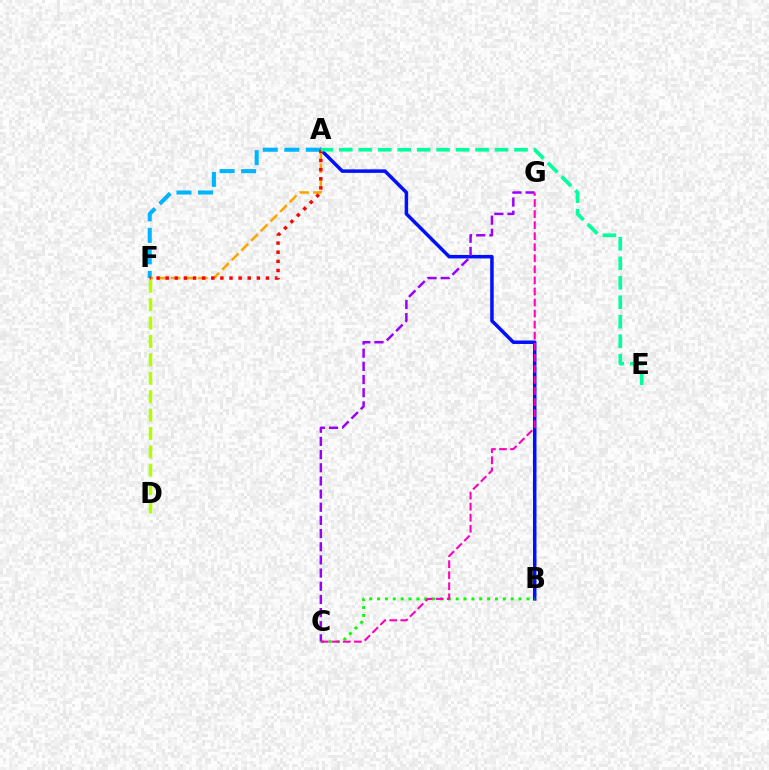{('D', 'F'): [{'color': '#b3ff00', 'line_style': 'dashed', 'thickness': 2.5}], ('A', 'B'): [{'color': '#0010ff', 'line_style': 'solid', 'thickness': 2.52}], ('B', 'C'): [{'color': '#08ff00', 'line_style': 'dotted', 'thickness': 2.14}], ('C', 'G'): [{'color': '#9b00ff', 'line_style': 'dashed', 'thickness': 1.79}, {'color': '#ff00bd', 'line_style': 'dashed', 'thickness': 1.5}], ('A', 'F'): [{'color': '#ffa500', 'line_style': 'dashed', 'thickness': 1.86}, {'color': '#00b5ff', 'line_style': 'dashed', 'thickness': 2.92}, {'color': '#ff0000', 'line_style': 'dotted', 'thickness': 2.48}], ('A', 'E'): [{'color': '#00ff9d', 'line_style': 'dashed', 'thickness': 2.65}]}